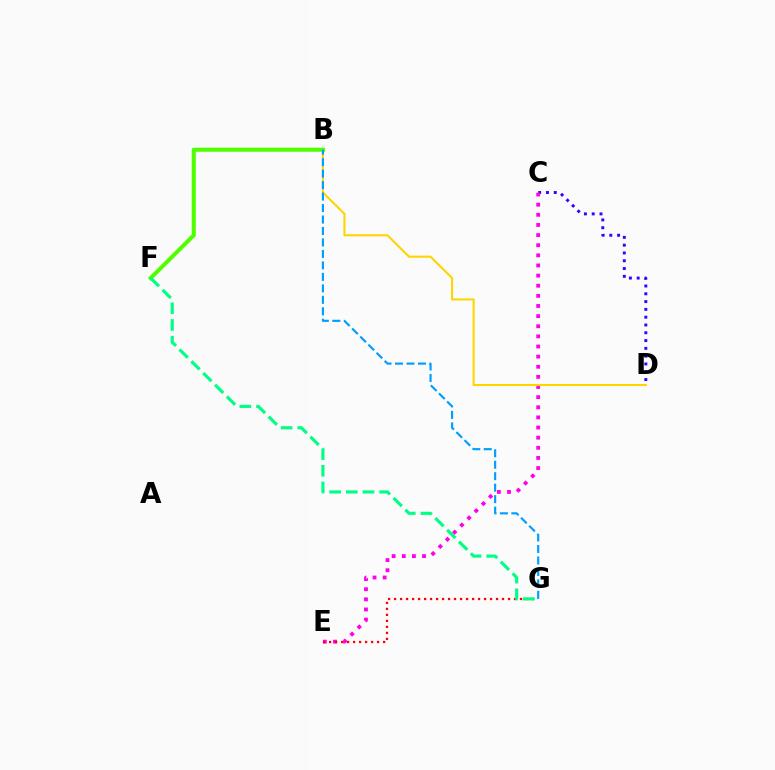{('C', 'D'): [{'color': '#3700ff', 'line_style': 'dotted', 'thickness': 2.12}], ('C', 'E'): [{'color': '#ff00ed', 'line_style': 'dotted', 'thickness': 2.75}], ('B', 'D'): [{'color': '#ffd500', 'line_style': 'solid', 'thickness': 1.5}], ('B', 'F'): [{'color': '#4fff00', 'line_style': 'solid', 'thickness': 2.92}], ('E', 'G'): [{'color': '#ff0000', 'line_style': 'dotted', 'thickness': 1.63}], ('B', 'G'): [{'color': '#009eff', 'line_style': 'dashed', 'thickness': 1.56}], ('F', 'G'): [{'color': '#00ff86', 'line_style': 'dashed', 'thickness': 2.27}]}